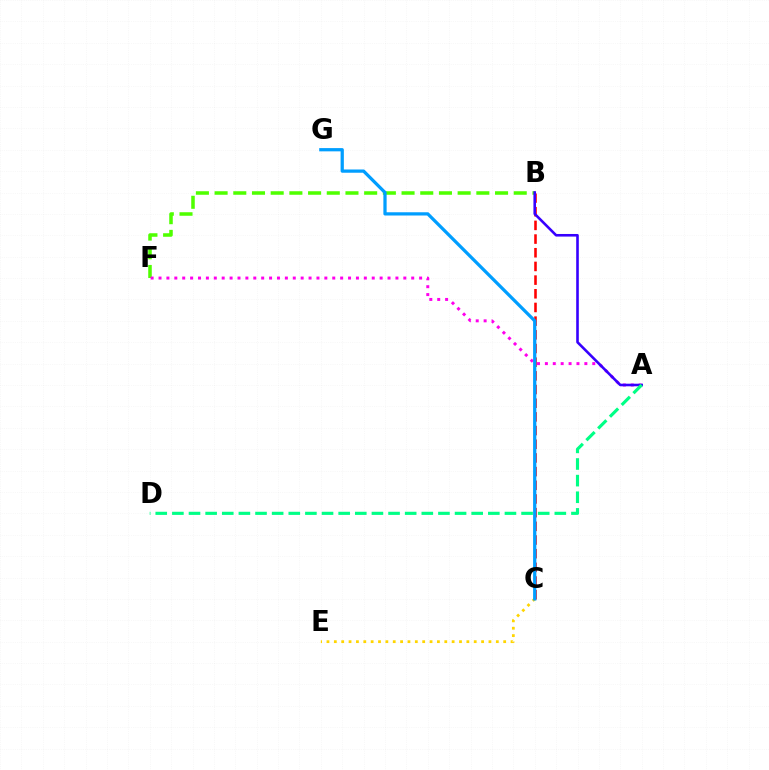{('C', 'E'): [{'color': '#ffd500', 'line_style': 'dotted', 'thickness': 2.0}], ('B', 'F'): [{'color': '#4fff00', 'line_style': 'dashed', 'thickness': 2.54}], ('A', 'F'): [{'color': '#ff00ed', 'line_style': 'dotted', 'thickness': 2.15}], ('B', 'C'): [{'color': '#ff0000', 'line_style': 'dashed', 'thickness': 1.86}], ('C', 'G'): [{'color': '#009eff', 'line_style': 'solid', 'thickness': 2.34}], ('A', 'B'): [{'color': '#3700ff', 'line_style': 'solid', 'thickness': 1.87}], ('A', 'D'): [{'color': '#00ff86', 'line_style': 'dashed', 'thickness': 2.26}]}